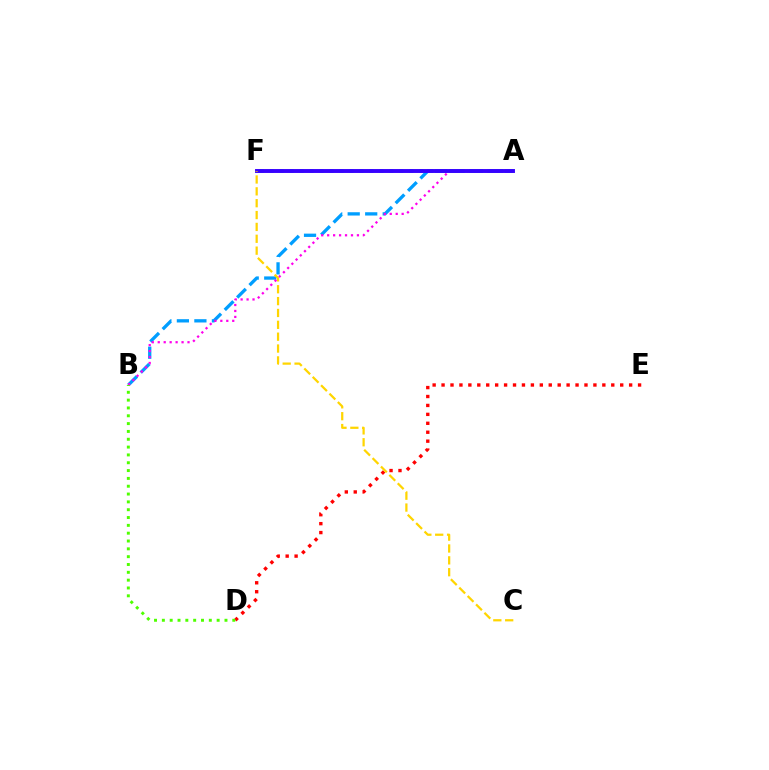{('A', 'B'): [{'color': '#009eff', 'line_style': 'dashed', 'thickness': 2.38}, {'color': '#ff00ed', 'line_style': 'dotted', 'thickness': 1.62}], ('D', 'E'): [{'color': '#ff0000', 'line_style': 'dotted', 'thickness': 2.43}], ('A', 'F'): [{'color': '#00ff86', 'line_style': 'dotted', 'thickness': 2.71}, {'color': '#3700ff', 'line_style': 'solid', 'thickness': 2.81}], ('C', 'F'): [{'color': '#ffd500', 'line_style': 'dashed', 'thickness': 1.61}], ('B', 'D'): [{'color': '#4fff00', 'line_style': 'dotted', 'thickness': 2.13}]}